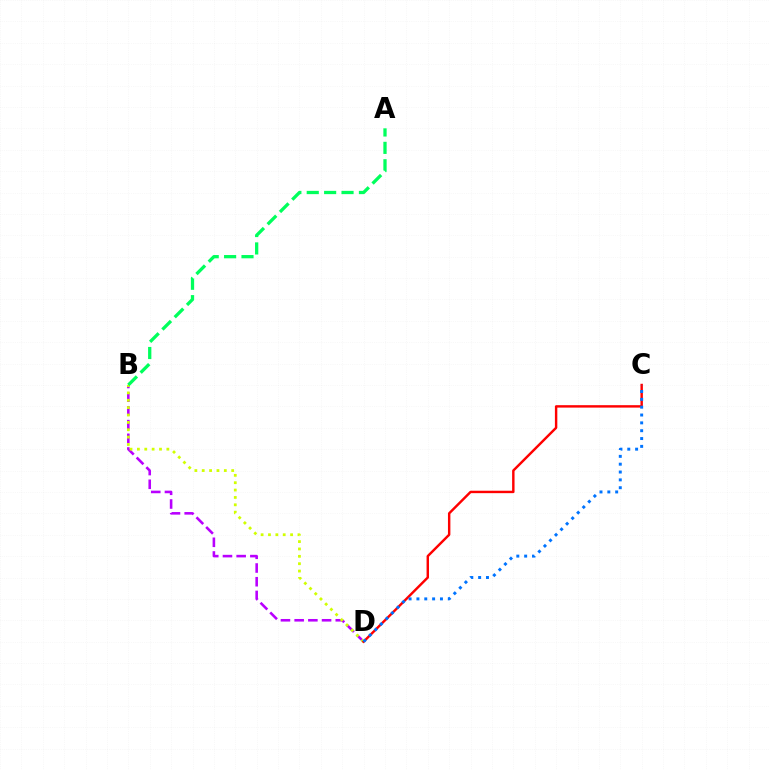{('B', 'D'): [{'color': '#b900ff', 'line_style': 'dashed', 'thickness': 1.86}, {'color': '#d1ff00', 'line_style': 'dotted', 'thickness': 2.0}], ('A', 'B'): [{'color': '#00ff5c', 'line_style': 'dashed', 'thickness': 2.36}], ('C', 'D'): [{'color': '#ff0000', 'line_style': 'solid', 'thickness': 1.75}, {'color': '#0074ff', 'line_style': 'dotted', 'thickness': 2.13}]}